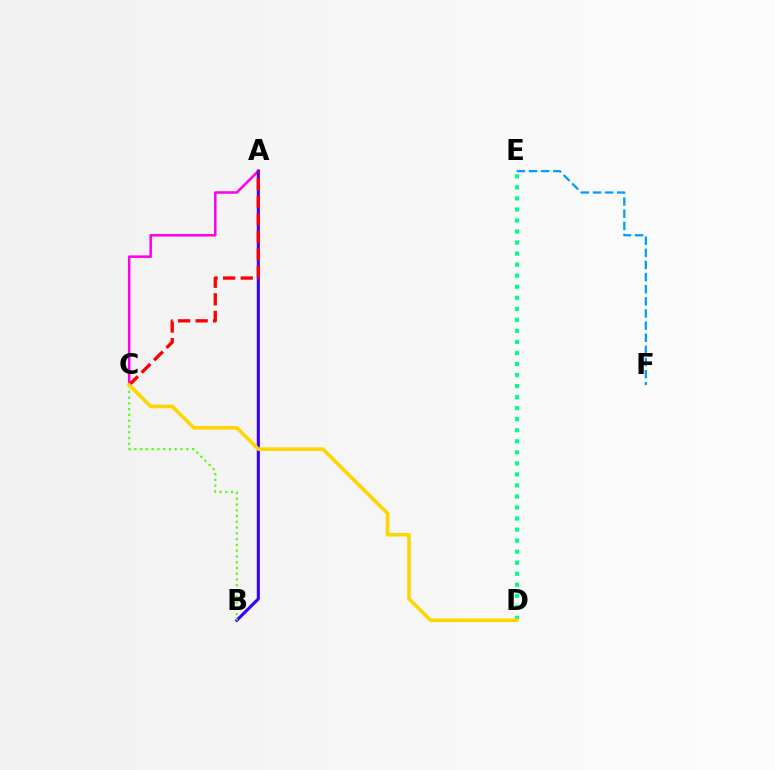{('A', 'C'): [{'color': '#ff00ed', 'line_style': 'solid', 'thickness': 1.82}, {'color': '#ff0000', 'line_style': 'dashed', 'thickness': 2.39}], ('A', 'B'): [{'color': '#3700ff', 'line_style': 'solid', 'thickness': 2.22}], ('B', 'C'): [{'color': '#4fff00', 'line_style': 'dotted', 'thickness': 1.57}], ('E', 'F'): [{'color': '#009eff', 'line_style': 'dashed', 'thickness': 1.65}], ('D', 'E'): [{'color': '#00ff86', 'line_style': 'dotted', 'thickness': 3.0}], ('C', 'D'): [{'color': '#ffd500', 'line_style': 'solid', 'thickness': 2.58}]}